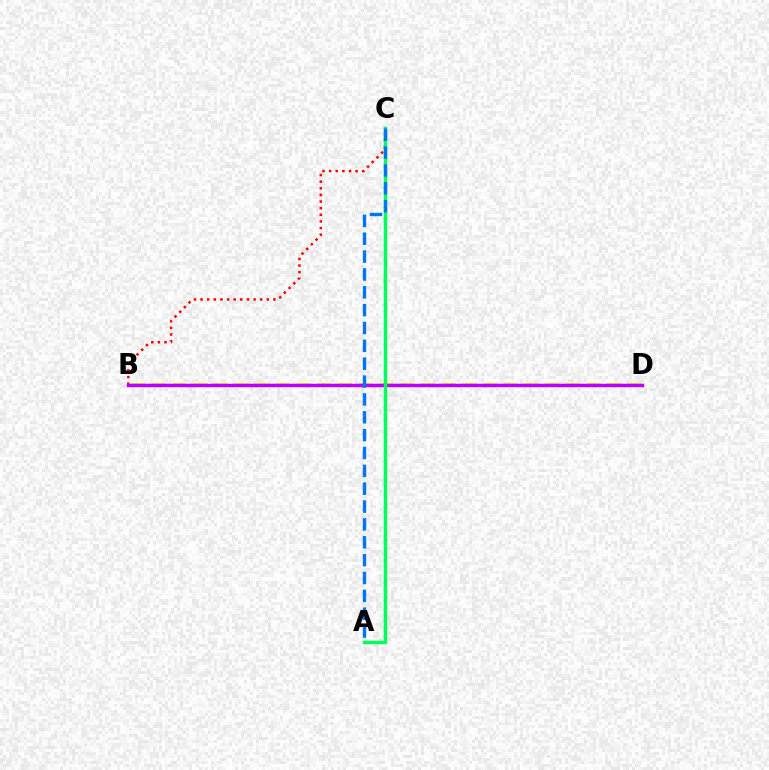{('B', 'C'): [{'color': '#ff0000', 'line_style': 'dotted', 'thickness': 1.8}], ('B', 'D'): [{'color': '#d1ff00', 'line_style': 'dashed', 'thickness': 2.81}, {'color': '#b900ff', 'line_style': 'solid', 'thickness': 2.49}], ('A', 'C'): [{'color': '#00ff5c', 'line_style': 'solid', 'thickness': 2.51}, {'color': '#0074ff', 'line_style': 'dashed', 'thickness': 2.43}]}